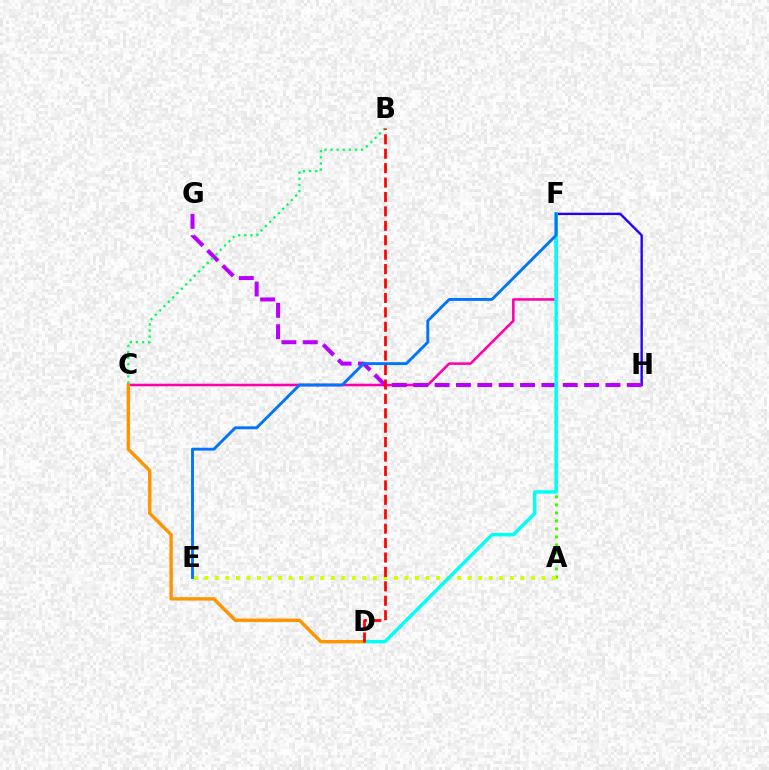{('A', 'F'): [{'color': '#3dff00', 'line_style': 'dotted', 'thickness': 2.18}], ('A', 'E'): [{'color': '#d1ff00', 'line_style': 'dotted', 'thickness': 2.86}], ('F', 'H'): [{'color': '#2500ff', 'line_style': 'solid', 'thickness': 1.71}], ('C', 'F'): [{'color': '#ff00ac', 'line_style': 'solid', 'thickness': 1.85}], ('G', 'H'): [{'color': '#b900ff', 'line_style': 'dashed', 'thickness': 2.9}], ('D', 'F'): [{'color': '#00fff6', 'line_style': 'solid', 'thickness': 2.47}], ('C', 'D'): [{'color': '#ff9400', 'line_style': 'solid', 'thickness': 2.44}], ('E', 'F'): [{'color': '#0074ff', 'line_style': 'solid', 'thickness': 2.08}], ('B', 'C'): [{'color': '#00ff5c', 'line_style': 'dotted', 'thickness': 1.66}], ('B', 'D'): [{'color': '#ff0000', 'line_style': 'dashed', 'thickness': 1.96}]}